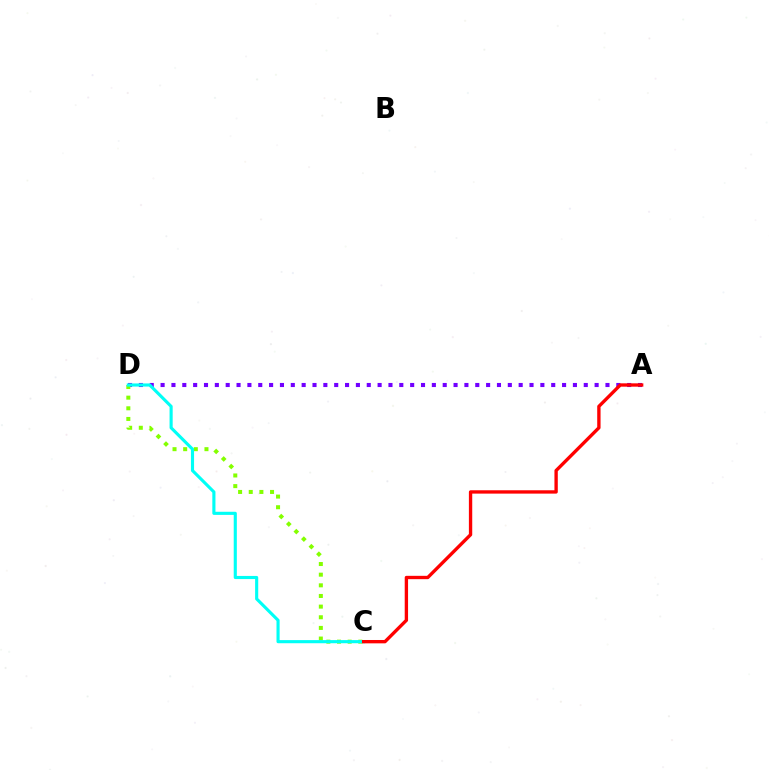{('A', 'D'): [{'color': '#7200ff', 'line_style': 'dotted', 'thickness': 2.95}], ('C', 'D'): [{'color': '#84ff00', 'line_style': 'dotted', 'thickness': 2.89}, {'color': '#00fff6', 'line_style': 'solid', 'thickness': 2.25}], ('A', 'C'): [{'color': '#ff0000', 'line_style': 'solid', 'thickness': 2.41}]}